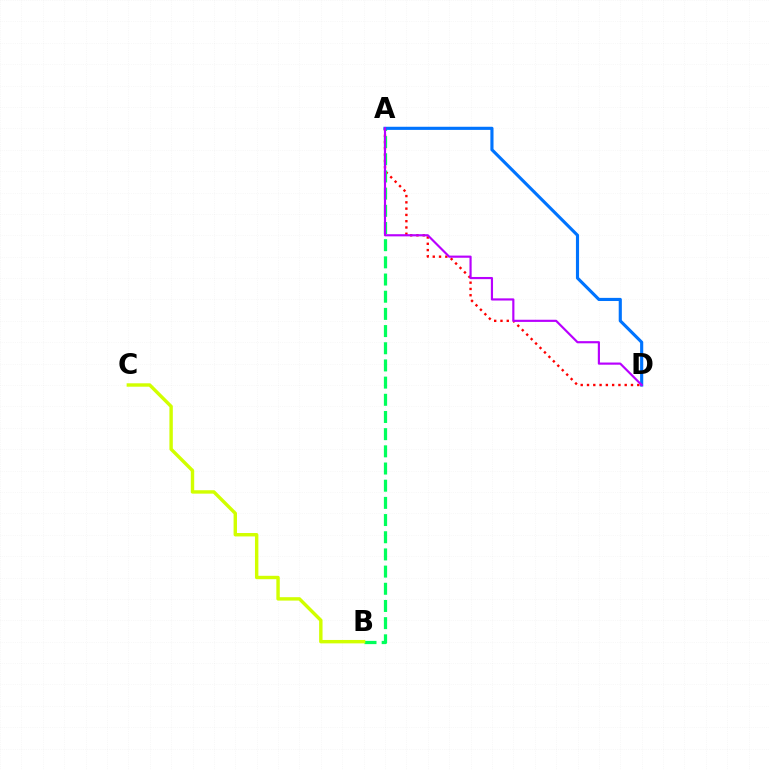{('A', 'D'): [{'color': '#ff0000', 'line_style': 'dotted', 'thickness': 1.71}, {'color': '#0074ff', 'line_style': 'solid', 'thickness': 2.26}, {'color': '#b900ff', 'line_style': 'solid', 'thickness': 1.56}], ('A', 'B'): [{'color': '#00ff5c', 'line_style': 'dashed', 'thickness': 2.33}], ('B', 'C'): [{'color': '#d1ff00', 'line_style': 'solid', 'thickness': 2.46}]}